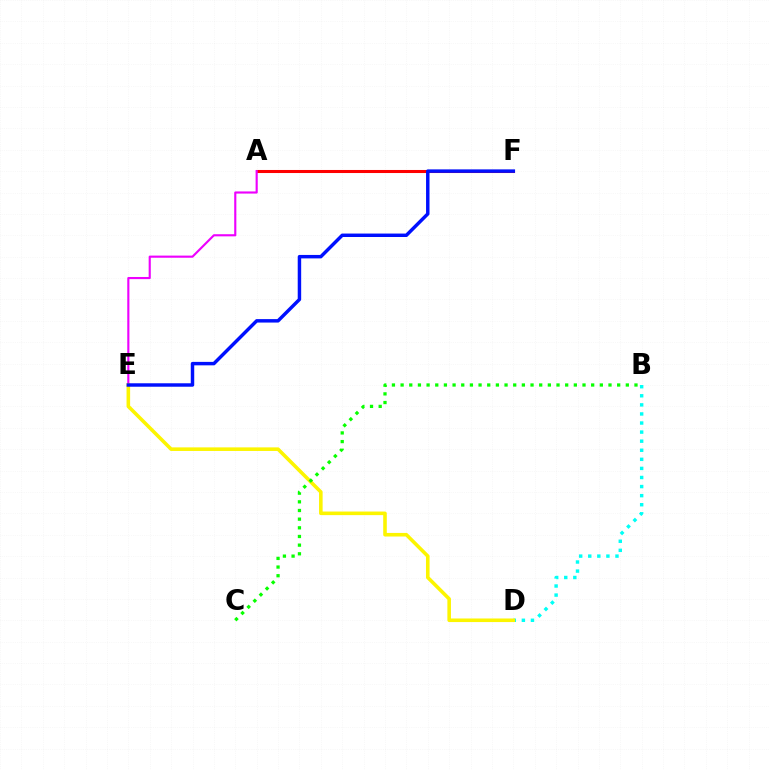{('A', 'F'): [{'color': '#ff0000', 'line_style': 'solid', 'thickness': 2.2}], ('A', 'E'): [{'color': '#ee00ff', 'line_style': 'solid', 'thickness': 1.54}], ('B', 'D'): [{'color': '#00fff6', 'line_style': 'dotted', 'thickness': 2.47}], ('D', 'E'): [{'color': '#fcf500', 'line_style': 'solid', 'thickness': 2.58}], ('E', 'F'): [{'color': '#0010ff', 'line_style': 'solid', 'thickness': 2.49}], ('B', 'C'): [{'color': '#08ff00', 'line_style': 'dotted', 'thickness': 2.35}]}